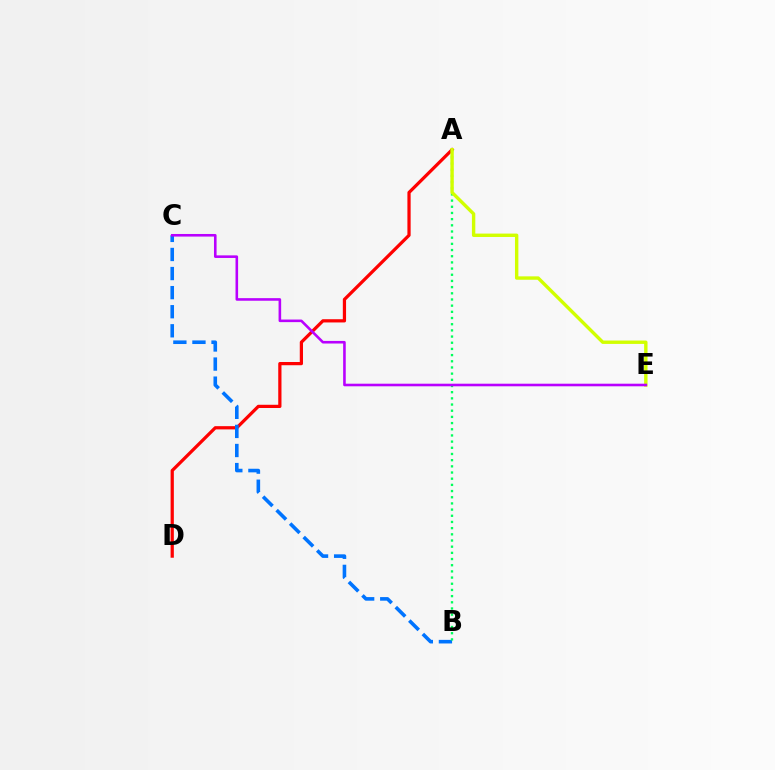{('A', 'D'): [{'color': '#ff0000', 'line_style': 'solid', 'thickness': 2.33}], ('B', 'C'): [{'color': '#0074ff', 'line_style': 'dashed', 'thickness': 2.59}], ('A', 'B'): [{'color': '#00ff5c', 'line_style': 'dotted', 'thickness': 1.68}], ('A', 'E'): [{'color': '#d1ff00', 'line_style': 'solid', 'thickness': 2.44}], ('C', 'E'): [{'color': '#b900ff', 'line_style': 'solid', 'thickness': 1.87}]}